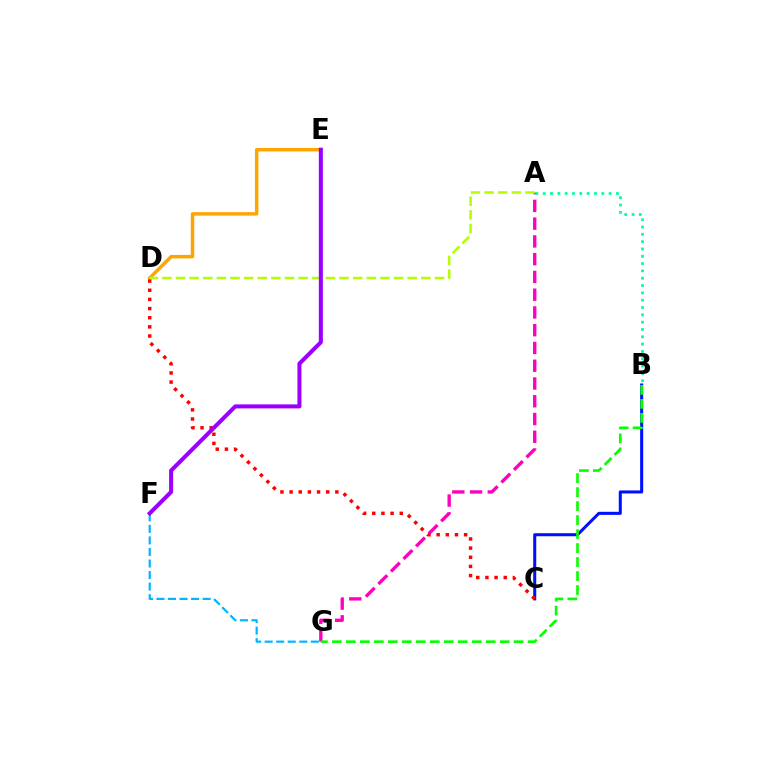{('B', 'C'): [{'color': '#0010ff', 'line_style': 'solid', 'thickness': 2.19}], ('F', 'G'): [{'color': '#00b5ff', 'line_style': 'dashed', 'thickness': 1.57}], ('A', 'G'): [{'color': '#ff00bd', 'line_style': 'dashed', 'thickness': 2.41}], ('A', 'B'): [{'color': '#00ff9d', 'line_style': 'dotted', 'thickness': 1.99}], ('D', 'E'): [{'color': '#ffa500', 'line_style': 'solid', 'thickness': 2.51}], ('B', 'G'): [{'color': '#08ff00', 'line_style': 'dashed', 'thickness': 1.9}], ('A', 'D'): [{'color': '#b3ff00', 'line_style': 'dashed', 'thickness': 1.85}], ('C', 'D'): [{'color': '#ff0000', 'line_style': 'dotted', 'thickness': 2.49}], ('E', 'F'): [{'color': '#9b00ff', 'line_style': 'solid', 'thickness': 2.9}]}